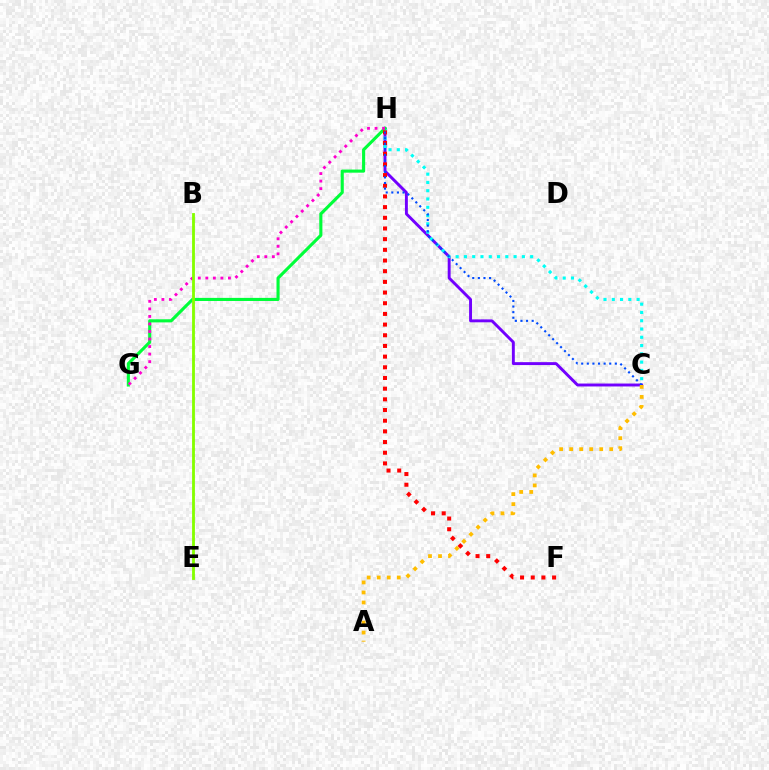{('C', 'H'): [{'color': '#7200ff', 'line_style': 'solid', 'thickness': 2.1}, {'color': '#00fff6', 'line_style': 'dotted', 'thickness': 2.25}, {'color': '#004bff', 'line_style': 'dotted', 'thickness': 1.52}], ('G', 'H'): [{'color': '#00ff39', 'line_style': 'solid', 'thickness': 2.24}, {'color': '#ff00cf', 'line_style': 'dotted', 'thickness': 2.05}], ('F', 'H'): [{'color': '#ff0000', 'line_style': 'dotted', 'thickness': 2.9}], ('B', 'E'): [{'color': '#84ff00', 'line_style': 'solid', 'thickness': 2.04}], ('A', 'C'): [{'color': '#ffbd00', 'line_style': 'dotted', 'thickness': 2.72}]}